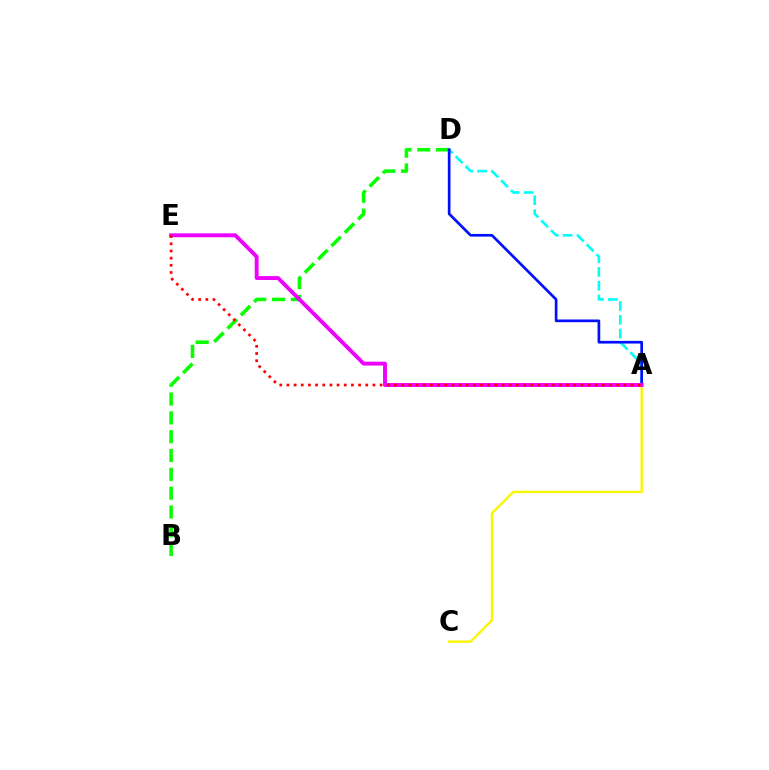{('A', 'D'): [{'color': '#00fff6', 'line_style': 'dashed', 'thickness': 1.88}, {'color': '#0010ff', 'line_style': 'solid', 'thickness': 1.93}], ('B', 'D'): [{'color': '#08ff00', 'line_style': 'dashed', 'thickness': 2.56}], ('A', 'C'): [{'color': '#fcf500', 'line_style': 'solid', 'thickness': 1.7}], ('A', 'E'): [{'color': '#ee00ff', 'line_style': 'solid', 'thickness': 2.8}, {'color': '#ff0000', 'line_style': 'dotted', 'thickness': 1.95}]}